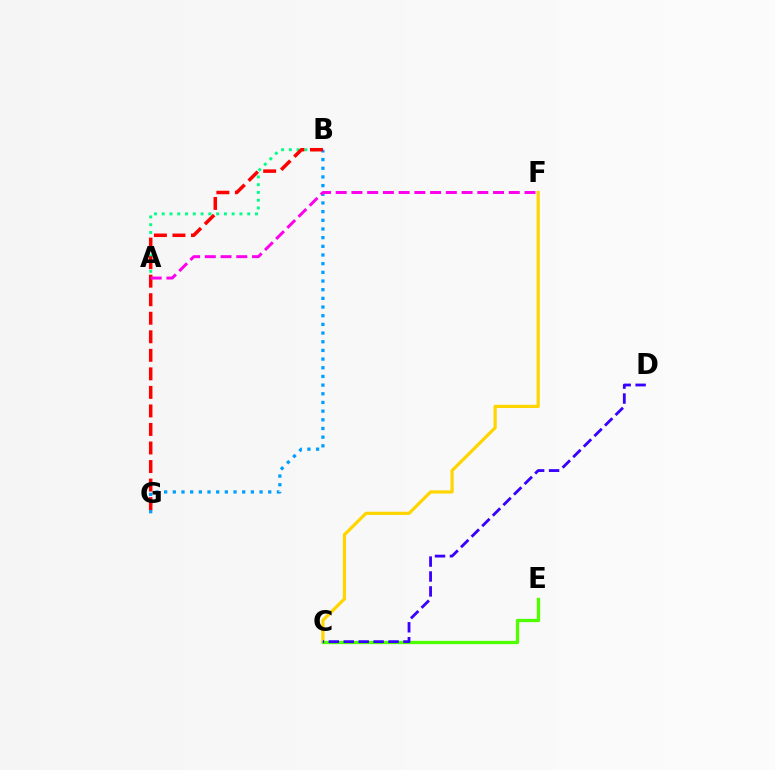{('A', 'B'): [{'color': '#00ff86', 'line_style': 'dotted', 'thickness': 2.11}], ('B', 'G'): [{'color': '#009eff', 'line_style': 'dotted', 'thickness': 2.36}, {'color': '#ff0000', 'line_style': 'dashed', 'thickness': 2.52}], ('C', 'F'): [{'color': '#ffd500', 'line_style': 'solid', 'thickness': 2.31}], ('A', 'F'): [{'color': '#ff00ed', 'line_style': 'dashed', 'thickness': 2.14}], ('C', 'E'): [{'color': '#4fff00', 'line_style': 'solid', 'thickness': 2.37}], ('C', 'D'): [{'color': '#3700ff', 'line_style': 'dashed', 'thickness': 2.03}]}